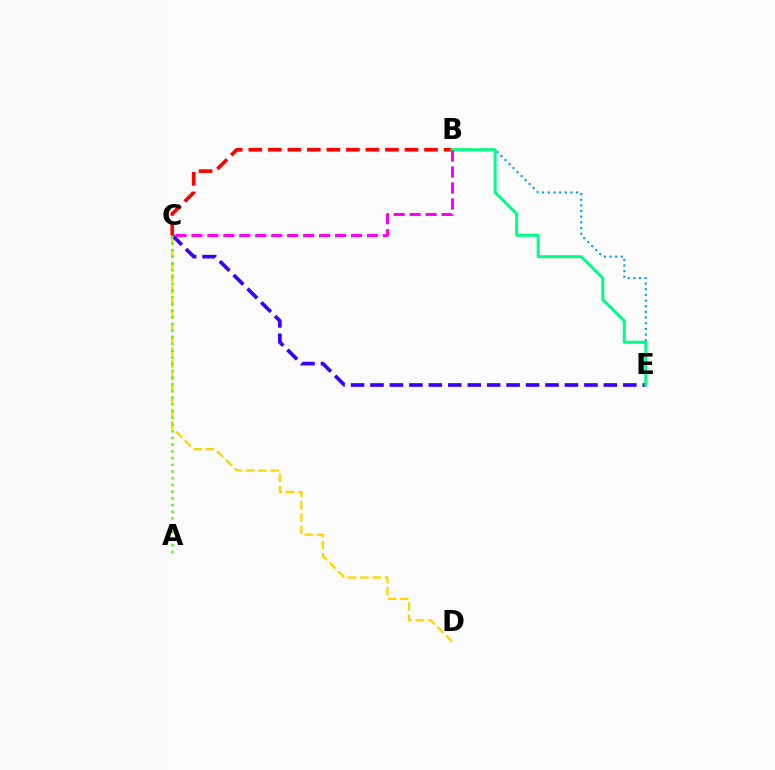{('B', 'E'): [{'color': '#009eff', 'line_style': 'dotted', 'thickness': 1.54}, {'color': '#00ff86', 'line_style': 'solid', 'thickness': 2.17}], ('C', 'D'): [{'color': '#ffd500', 'line_style': 'dashed', 'thickness': 1.67}], ('C', 'E'): [{'color': '#3700ff', 'line_style': 'dashed', 'thickness': 2.64}], ('A', 'C'): [{'color': '#4fff00', 'line_style': 'dotted', 'thickness': 1.82}], ('B', 'C'): [{'color': '#ff0000', 'line_style': 'dashed', 'thickness': 2.65}, {'color': '#ff00ed', 'line_style': 'dashed', 'thickness': 2.17}]}